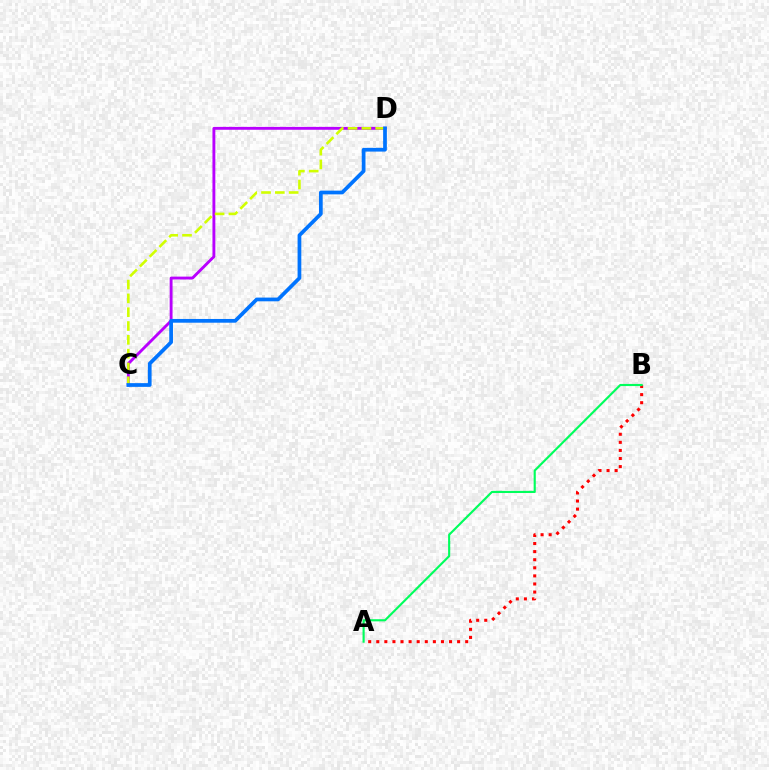{('A', 'B'): [{'color': '#ff0000', 'line_style': 'dotted', 'thickness': 2.2}, {'color': '#00ff5c', 'line_style': 'solid', 'thickness': 1.54}], ('C', 'D'): [{'color': '#b900ff', 'line_style': 'solid', 'thickness': 2.07}, {'color': '#d1ff00', 'line_style': 'dashed', 'thickness': 1.88}, {'color': '#0074ff', 'line_style': 'solid', 'thickness': 2.68}]}